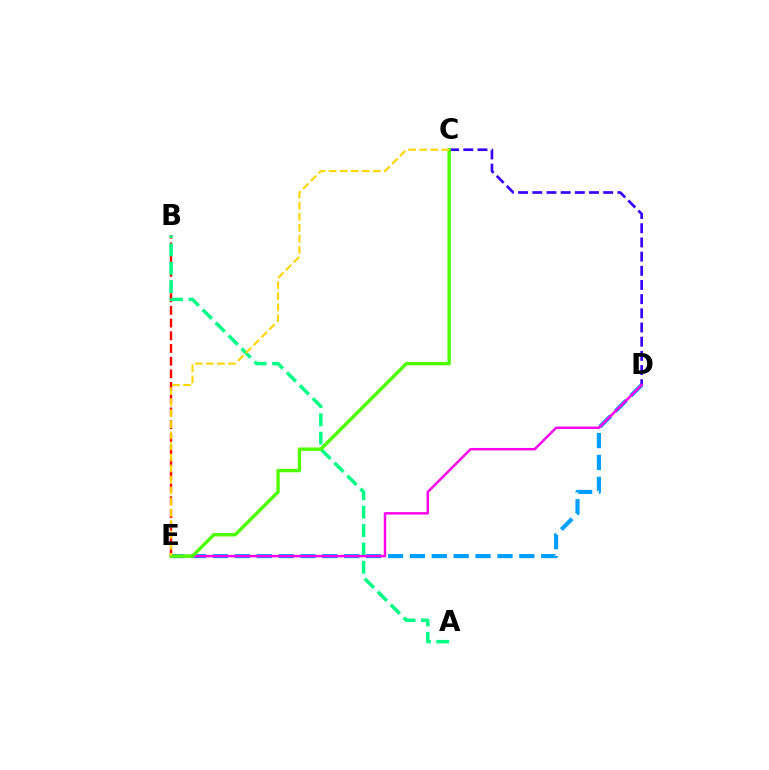{('D', 'E'): [{'color': '#009eff', 'line_style': 'dashed', 'thickness': 2.97}, {'color': '#ff00ed', 'line_style': 'solid', 'thickness': 1.76}], ('B', 'E'): [{'color': '#ff0000', 'line_style': 'dashed', 'thickness': 1.72}], ('A', 'B'): [{'color': '#00ff86', 'line_style': 'dashed', 'thickness': 2.49}], ('C', 'D'): [{'color': '#3700ff', 'line_style': 'dashed', 'thickness': 1.93}], ('C', 'E'): [{'color': '#4fff00', 'line_style': 'solid', 'thickness': 2.44}, {'color': '#ffd500', 'line_style': 'dashed', 'thickness': 1.5}]}